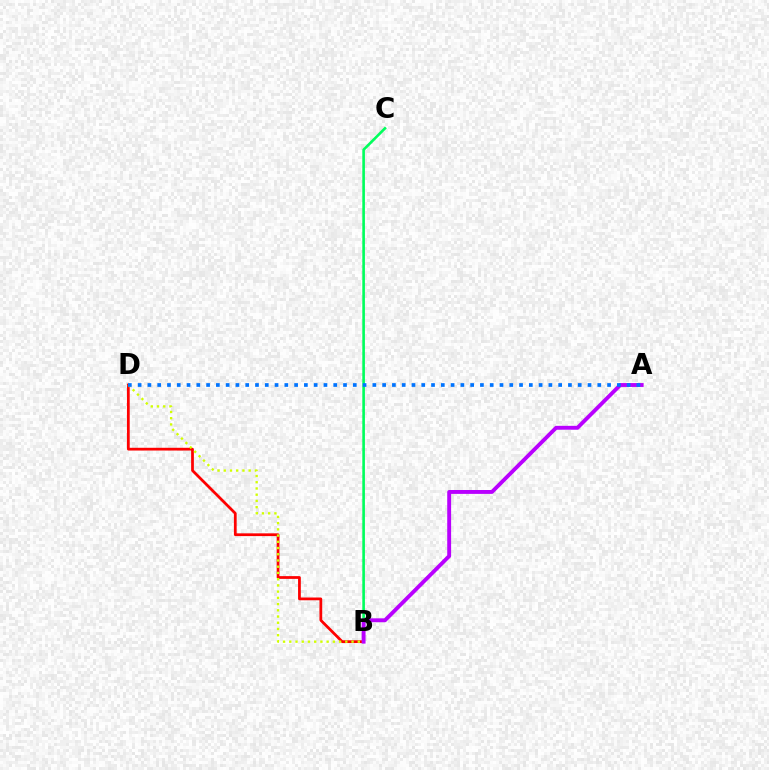{('B', 'D'): [{'color': '#ff0000', 'line_style': 'solid', 'thickness': 1.98}, {'color': '#d1ff00', 'line_style': 'dotted', 'thickness': 1.69}], ('B', 'C'): [{'color': '#00ff5c', 'line_style': 'solid', 'thickness': 1.89}], ('A', 'B'): [{'color': '#b900ff', 'line_style': 'solid', 'thickness': 2.79}], ('A', 'D'): [{'color': '#0074ff', 'line_style': 'dotted', 'thickness': 2.66}]}